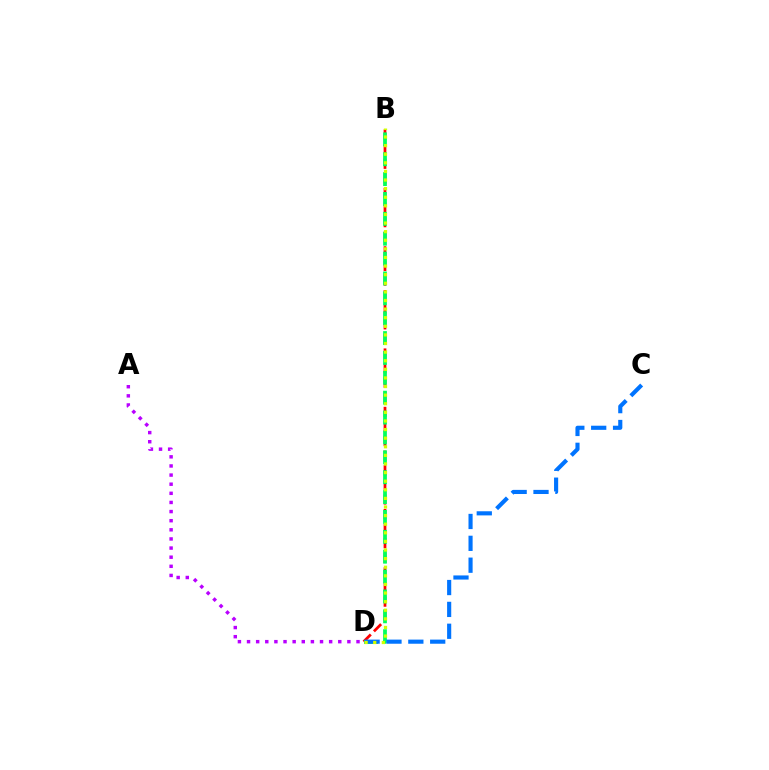{('B', 'D'): [{'color': '#ff0000', 'line_style': 'dashed', 'thickness': 1.98}, {'color': '#00ff5c', 'line_style': 'dashed', 'thickness': 2.7}, {'color': '#d1ff00', 'line_style': 'dotted', 'thickness': 2.34}], ('A', 'D'): [{'color': '#b900ff', 'line_style': 'dotted', 'thickness': 2.48}], ('C', 'D'): [{'color': '#0074ff', 'line_style': 'dashed', 'thickness': 2.97}]}